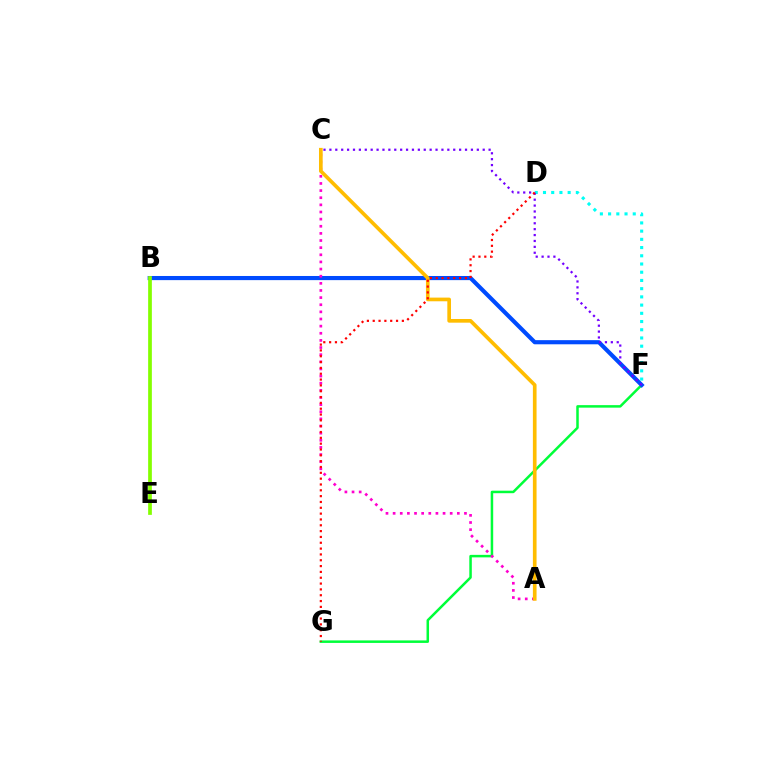{('F', 'G'): [{'color': '#00ff39', 'line_style': 'solid', 'thickness': 1.81}], ('B', 'F'): [{'color': '#004bff', 'line_style': 'solid', 'thickness': 2.98}], ('A', 'C'): [{'color': '#ff00cf', 'line_style': 'dotted', 'thickness': 1.94}, {'color': '#ffbd00', 'line_style': 'solid', 'thickness': 2.65}], ('D', 'F'): [{'color': '#00fff6', 'line_style': 'dotted', 'thickness': 2.23}], ('C', 'F'): [{'color': '#7200ff', 'line_style': 'dotted', 'thickness': 1.6}], ('B', 'E'): [{'color': '#84ff00', 'line_style': 'solid', 'thickness': 2.68}], ('D', 'G'): [{'color': '#ff0000', 'line_style': 'dotted', 'thickness': 1.58}]}